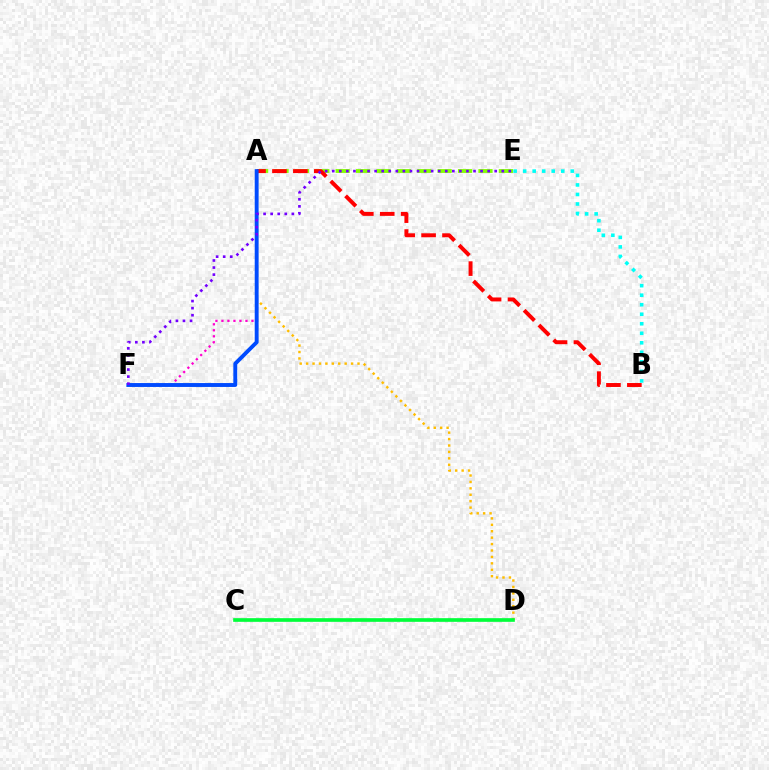{('A', 'E'): [{'color': '#84ff00', 'line_style': 'dashed', 'thickness': 2.77}], ('A', 'B'): [{'color': '#ff0000', 'line_style': 'dashed', 'thickness': 2.84}], ('B', 'E'): [{'color': '#00fff6', 'line_style': 'dotted', 'thickness': 2.59}], ('A', 'F'): [{'color': '#ff00cf', 'line_style': 'dotted', 'thickness': 1.63}, {'color': '#004bff', 'line_style': 'solid', 'thickness': 2.8}], ('A', 'D'): [{'color': '#ffbd00', 'line_style': 'dotted', 'thickness': 1.75}], ('E', 'F'): [{'color': '#7200ff', 'line_style': 'dotted', 'thickness': 1.92}], ('C', 'D'): [{'color': '#00ff39', 'line_style': 'solid', 'thickness': 2.64}]}